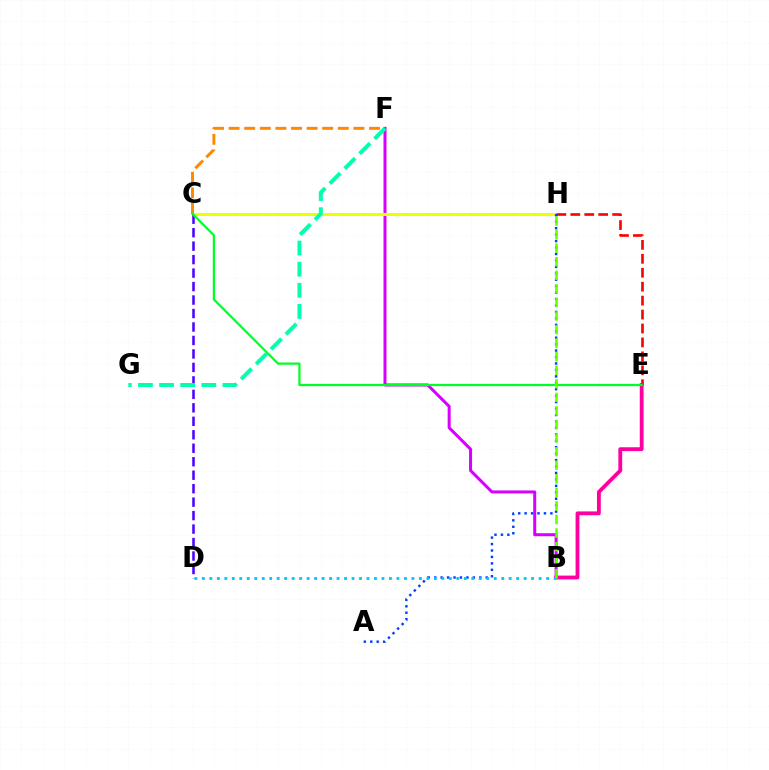{('B', 'F'): [{'color': '#d600ff', 'line_style': 'solid', 'thickness': 2.16}], ('C', 'H'): [{'color': '#eeff00', 'line_style': 'solid', 'thickness': 2.21}], ('E', 'H'): [{'color': '#ff0000', 'line_style': 'dashed', 'thickness': 1.89}], ('B', 'E'): [{'color': '#ff00a0', 'line_style': 'solid', 'thickness': 2.76}], ('A', 'H'): [{'color': '#003fff', 'line_style': 'dotted', 'thickness': 1.75}], ('C', 'D'): [{'color': '#4f00ff', 'line_style': 'dashed', 'thickness': 1.83}], ('C', 'F'): [{'color': '#ff8800', 'line_style': 'dashed', 'thickness': 2.12}], ('B', 'D'): [{'color': '#00c7ff', 'line_style': 'dotted', 'thickness': 2.03}], ('F', 'G'): [{'color': '#00ffaf', 'line_style': 'dashed', 'thickness': 2.87}], ('C', 'E'): [{'color': '#00ff27', 'line_style': 'solid', 'thickness': 1.6}], ('B', 'H'): [{'color': '#66ff00', 'line_style': 'dashed', 'thickness': 1.84}]}